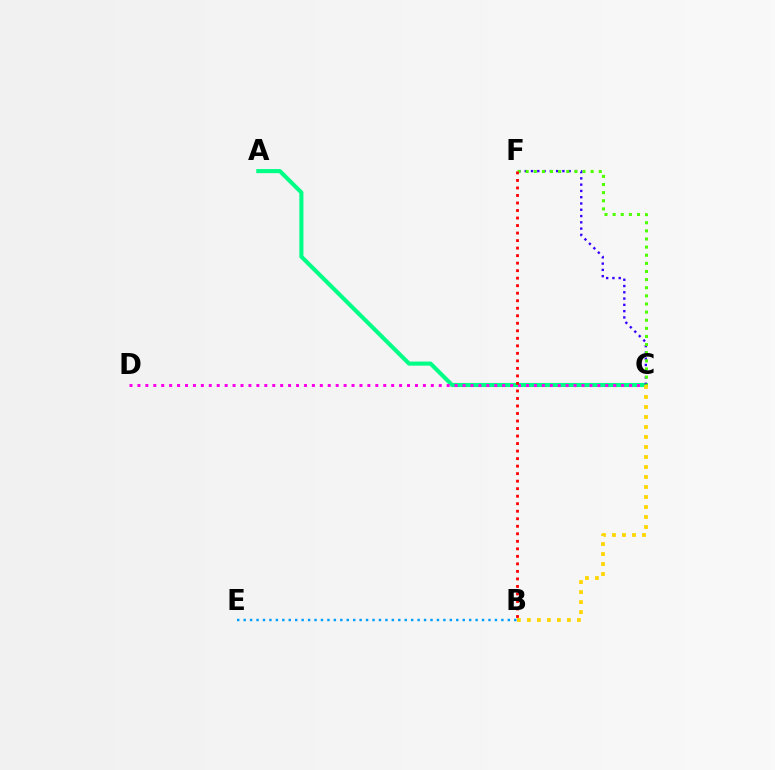{('A', 'C'): [{'color': '#00ff86', 'line_style': 'solid', 'thickness': 2.95}], ('C', 'F'): [{'color': '#3700ff', 'line_style': 'dotted', 'thickness': 1.71}, {'color': '#4fff00', 'line_style': 'dotted', 'thickness': 2.21}], ('C', 'D'): [{'color': '#ff00ed', 'line_style': 'dotted', 'thickness': 2.15}], ('B', 'C'): [{'color': '#ffd500', 'line_style': 'dotted', 'thickness': 2.72}], ('B', 'E'): [{'color': '#009eff', 'line_style': 'dotted', 'thickness': 1.75}], ('B', 'F'): [{'color': '#ff0000', 'line_style': 'dotted', 'thickness': 2.04}]}